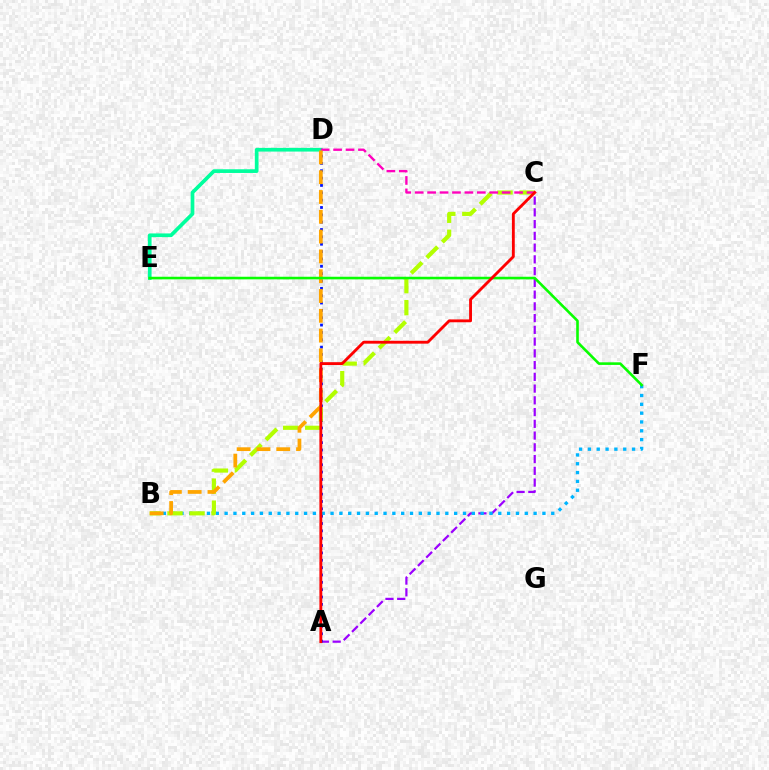{('A', 'C'): [{'color': '#9b00ff', 'line_style': 'dashed', 'thickness': 1.6}, {'color': '#ff0000', 'line_style': 'solid', 'thickness': 2.06}], ('A', 'D'): [{'color': '#0010ff', 'line_style': 'dotted', 'thickness': 2.0}], ('B', 'F'): [{'color': '#00b5ff', 'line_style': 'dotted', 'thickness': 2.4}], ('B', 'C'): [{'color': '#b3ff00', 'line_style': 'dashed', 'thickness': 2.99}], ('D', 'E'): [{'color': '#00ff9d', 'line_style': 'solid', 'thickness': 2.66}], ('C', 'D'): [{'color': '#ff00bd', 'line_style': 'dashed', 'thickness': 1.69}], ('B', 'D'): [{'color': '#ffa500', 'line_style': 'dashed', 'thickness': 2.69}], ('E', 'F'): [{'color': '#08ff00', 'line_style': 'solid', 'thickness': 1.87}]}